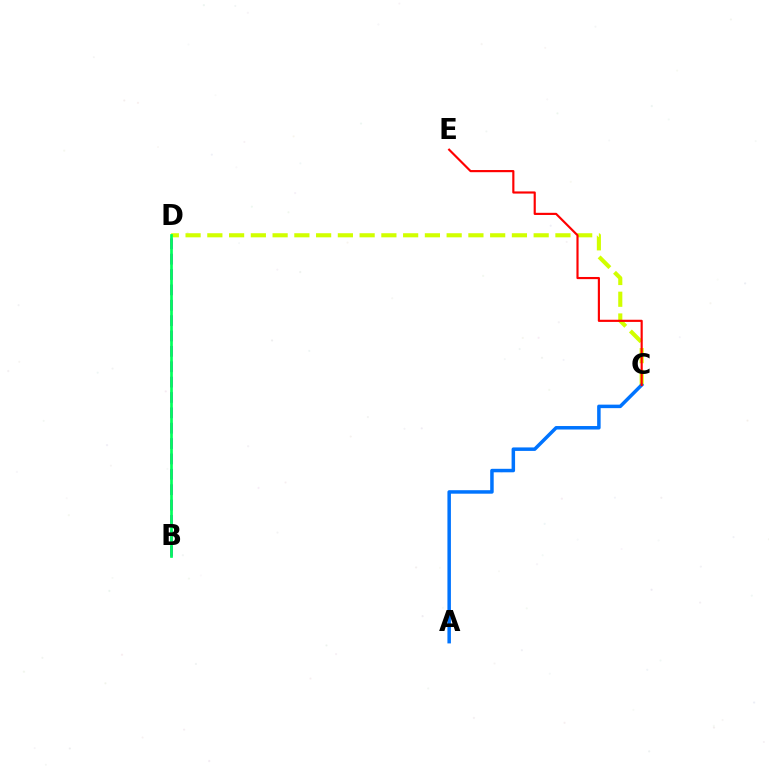{('B', 'D'): [{'color': '#b900ff', 'line_style': 'dashed', 'thickness': 2.09}, {'color': '#00ff5c', 'line_style': 'solid', 'thickness': 1.94}], ('C', 'D'): [{'color': '#d1ff00', 'line_style': 'dashed', 'thickness': 2.96}], ('A', 'C'): [{'color': '#0074ff', 'line_style': 'solid', 'thickness': 2.51}], ('C', 'E'): [{'color': '#ff0000', 'line_style': 'solid', 'thickness': 1.55}]}